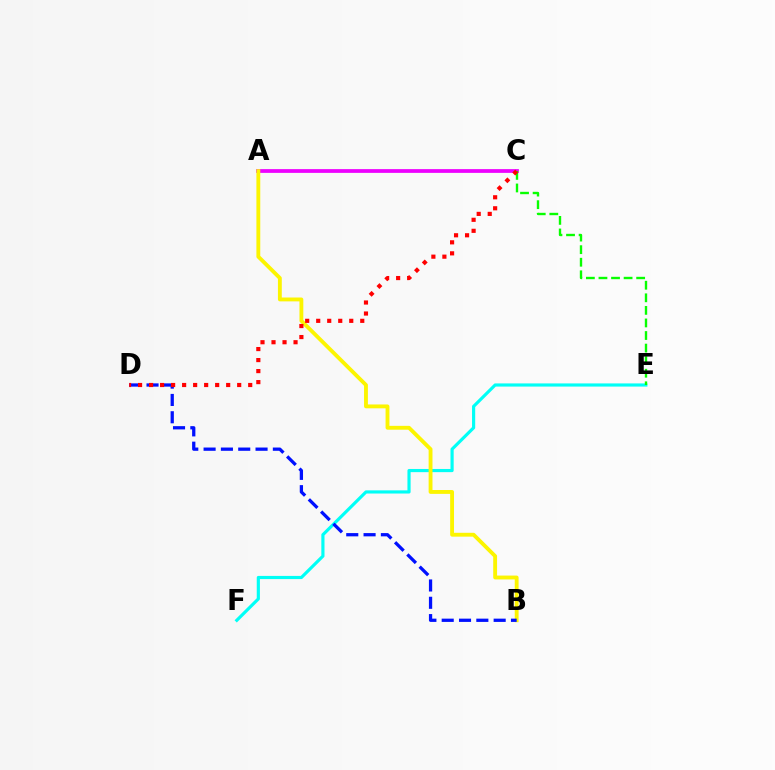{('E', 'F'): [{'color': '#00fff6', 'line_style': 'solid', 'thickness': 2.28}], ('A', 'C'): [{'color': '#ee00ff', 'line_style': 'solid', 'thickness': 2.7}], ('C', 'E'): [{'color': '#08ff00', 'line_style': 'dashed', 'thickness': 1.71}], ('A', 'B'): [{'color': '#fcf500', 'line_style': 'solid', 'thickness': 2.78}], ('B', 'D'): [{'color': '#0010ff', 'line_style': 'dashed', 'thickness': 2.35}], ('C', 'D'): [{'color': '#ff0000', 'line_style': 'dotted', 'thickness': 2.99}]}